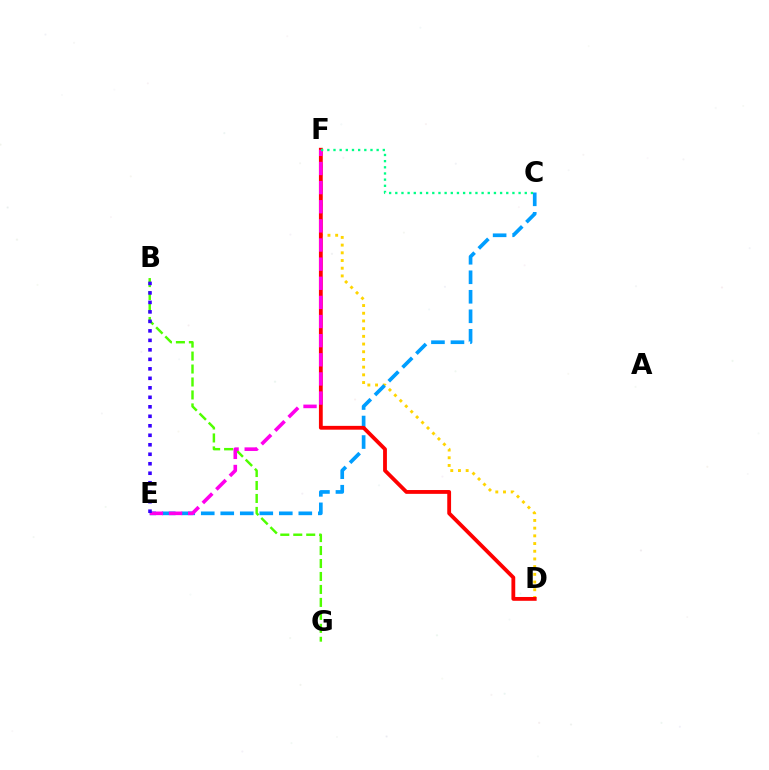{('D', 'F'): [{'color': '#ffd500', 'line_style': 'dotted', 'thickness': 2.09}, {'color': '#ff0000', 'line_style': 'solid', 'thickness': 2.75}], ('C', 'E'): [{'color': '#009eff', 'line_style': 'dashed', 'thickness': 2.65}], ('B', 'G'): [{'color': '#4fff00', 'line_style': 'dashed', 'thickness': 1.76}], ('E', 'F'): [{'color': '#ff00ed', 'line_style': 'dashed', 'thickness': 2.6}], ('B', 'E'): [{'color': '#3700ff', 'line_style': 'dotted', 'thickness': 2.58}], ('C', 'F'): [{'color': '#00ff86', 'line_style': 'dotted', 'thickness': 1.68}]}